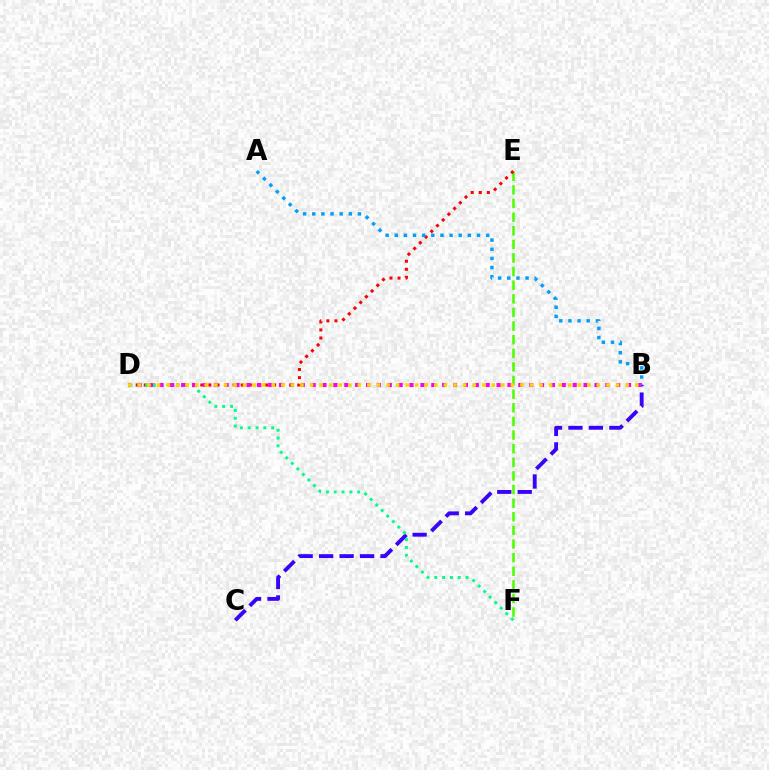{('E', 'F'): [{'color': '#4fff00', 'line_style': 'dashed', 'thickness': 1.85}], ('D', 'E'): [{'color': '#ff0000', 'line_style': 'dotted', 'thickness': 2.19}], ('B', 'C'): [{'color': '#3700ff', 'line_style': 'dashed', 'thickness': 2.78}], ('D', 'F'): [{'color': '#00ff86', 'line_style': 'dotted', 'thickness': 2.12}], ('B', 'D'): [{'color': '#ff00ed', 'line_style': 'dotted', 'thickness': 2.96}, {'color': '#ffd500', 'line_style': 'dotted', 'thickness': 2.6}], ('A', 'B'): [{'color': '#009eff', 'line_style': 'dotted', 'thickness': 2.48}]}